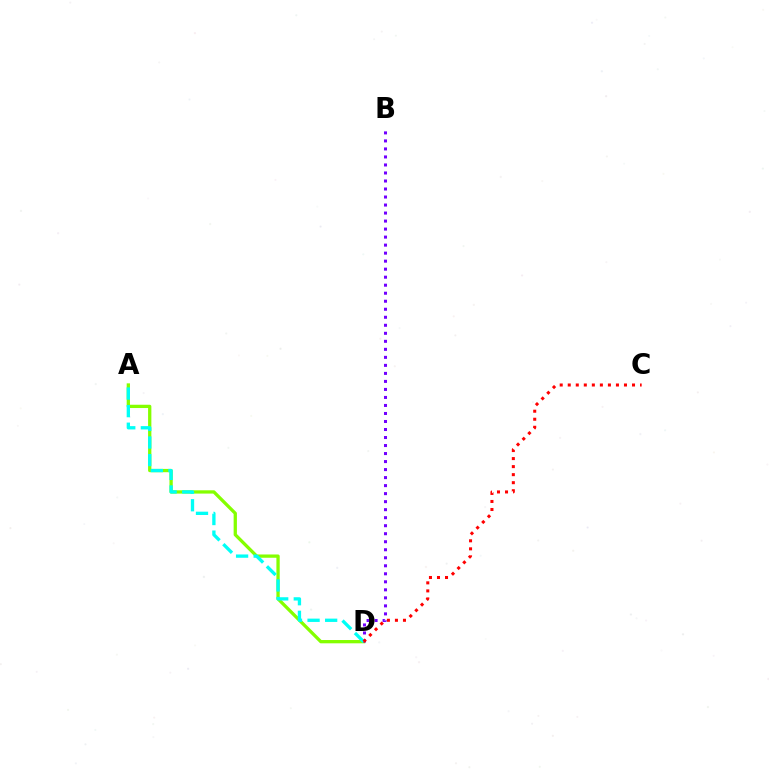{('A', 'D'): [{'color': '#84ff00', 'line_style': 'solid', 'thickness': 2.37}, {'color': '#00fff6', 'line_style': 'dashed', 'thickness': 2.39}], ('B', 'D'): [{'color': '#7200ff', 'line_style': 'dotted', 'thickness': 2.18}], ('C', 'D'): [{'color': '#ff0000', 'line_style': 'dotted', 'thickness': 2.18}]}